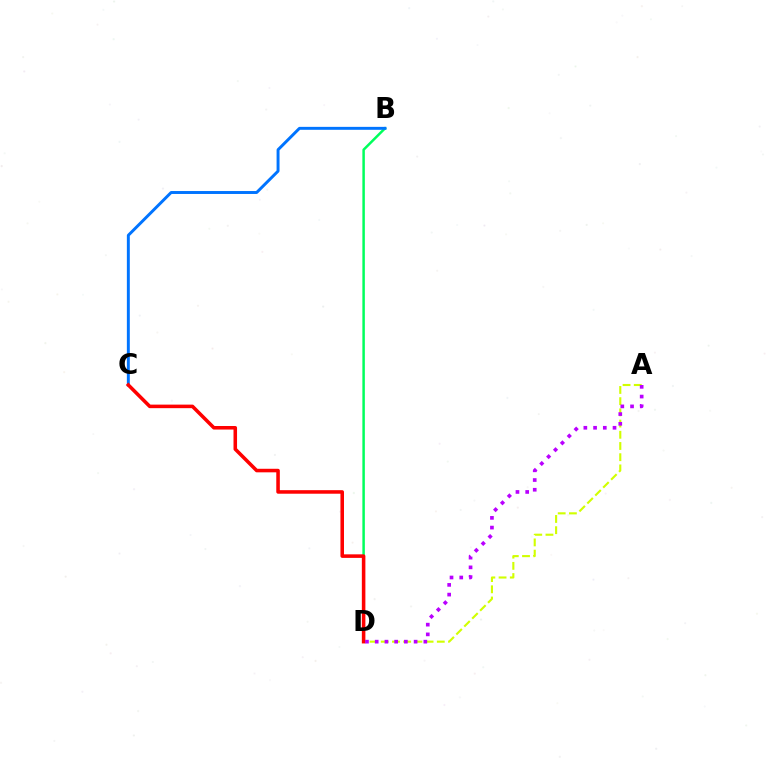{('A', 'D'): [{'color': '#d1ff00', 'line_style': 'dashed', 'thickness': 1.52}, {'color': '#b900ff', 'line_style': 'dotted', 'thickness': 2.64}], ('B', 'D'): [{'color': '#00ff5c', 'line_style': 'solid', 'thickness': 1.79}], ('B', 'C'): [{'color': '#0074ff', 'line_style': 'solid', 'thickness': 2.12}], ('C', 'D'): [{'color': '#ff0000', 'line_style': 'solid', 'thickness': 2.55}]}